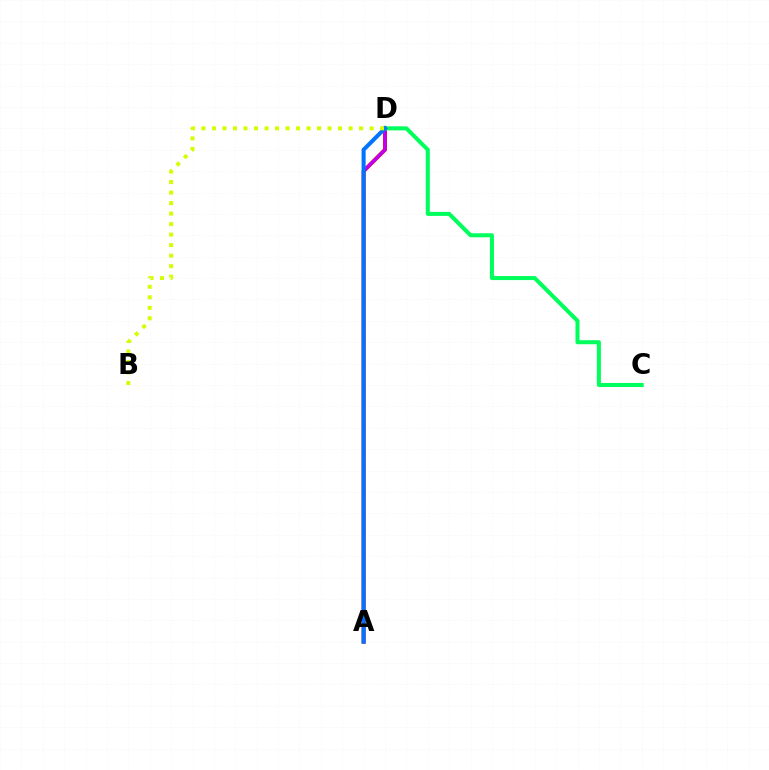{('A', 'D'): [{'color': '#ff0000', 'line_style': 'solid', 'thickness': 2.82}, {'color': '#b900ff', 'line_style': 'solid', 'thickness': 2.21}, {'color': '#0074ff', 'line_style': 'solid', 'thickness': 2.92}], ('C', 'D'): [{'color': '#00ff5c', 'line_style': 'solid', 'thickness': 2.91}], ('B', 'D'): [{'color': '#d1ff00', 'line_style': 'dotted', 'thickness': 2.86}]}